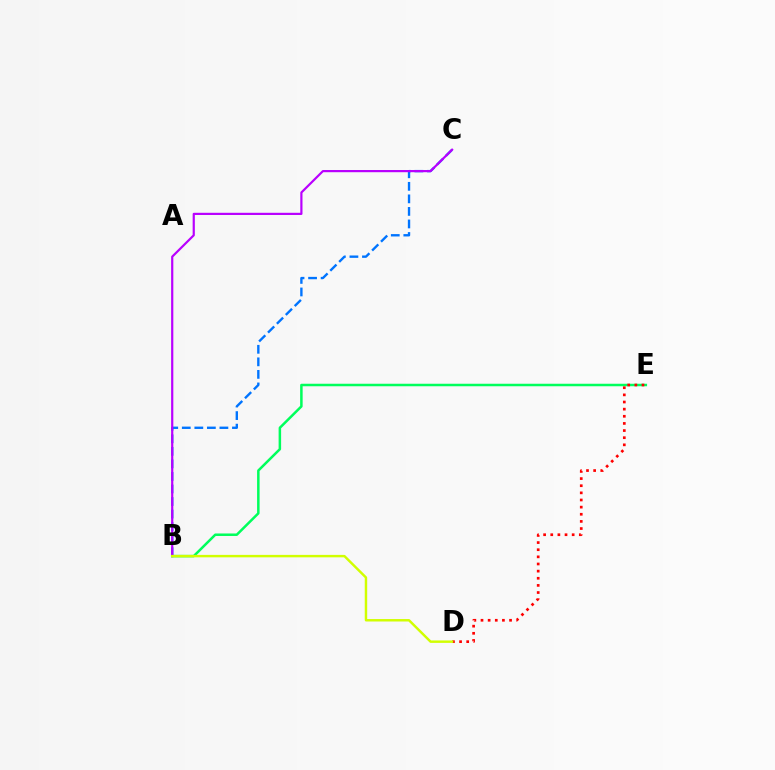{('B', 'C'): [{'color': '#0074ff', 'line_style': 'dashed', 'thickness': 1.7}, {'color': '#b900ff', 'line_style': 'solid', 'thickness': 1.58}], ('B', 'E'): [{'color': '#00ff5c', 'line_style': 'solid', 'thickness': 1.8}], ('D', 'E'): [{'color': '#ff0000', 'line_style': 'dotted', 'thickness': 1.94}], ('B', 'D'): [{'color': '#d1ff00', 'line_style': 'solid', 'thickness': 1.76}]}